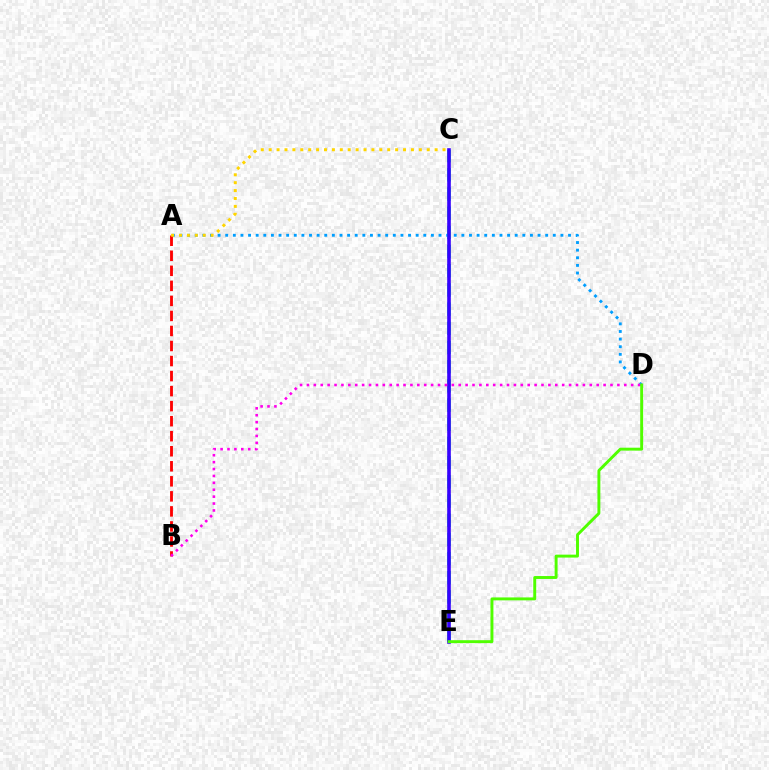{('A', 'D'): [{'color': '#009eff', 'line_style': 'dotted', 'thickness': 2.07}], ('A', 'B'): [{'color': '#ff0000', 'line_style': 'dashed', 'thickness': 2.04}], ('C', 'E'): [{'color': '#00ff86', 'line_style': 'dashed', 'thickness': 2.61}, {'color': '#3700ff', 'line_style': 'solid', 'thickness': 2.59}], ('A', 'C'): [{'color': '#ffd500', 'line_style': 'dotted', 'thickness': 2.15}], ('B', 'D'): [{'color': '#ff00ed', 'line_style': 'dotted', 'thickness': 1.87}], ('D', 'E'): [{'color': '#4fff00', 'line_style': 'solid', 'thickness': 2.11}]}